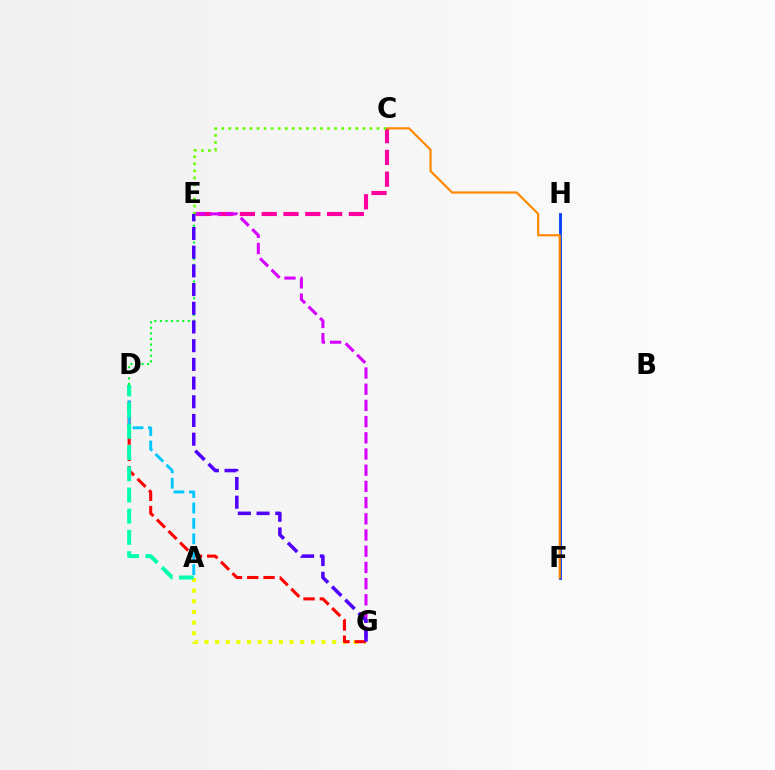{('A', 'G'): [{'color': '#eeff00', 'line_style': 'dotted', 'thickness': 2.89}], ('D', 'G'): [{'color': '#ff0000', 'line_style': 'dashed', 'thickness': 2.21}], ('C', 'E'): [{'color': '#ff00a0', 'line_style': 'dashed', 'thickness': 2.96}, {'color': '#66ff00', 'line_style': 'dotted', 'thickness': 1.92}], ('F', 'H'): [{'color': '#003fff', 'line_style': 'solid', 'thickness': 2.04}], ('E', 'G'): [{'color': '#d600ff', 'line_style': 'dashed', 'thickness': 2.2}, {'color': '#4f00ff', 'line_style': 'dashed', 'thickness': 2.54}], ('A', 'D'): [{'color': '#00c7ff', 'line_style': 'dashed', 'thickness': 2.09}, {'color': '#00ffaf', 'line_style': 'dashed', 'thickness': 2.88}], ('C', 'F'): [{'color': '#ff8800', 'line_style': 'solid', 'thickness': 1.57}], ('D', 'E'): [{'color': '#00ff27', 'line_style': 'dotted', 'thickness': 1.52}]}